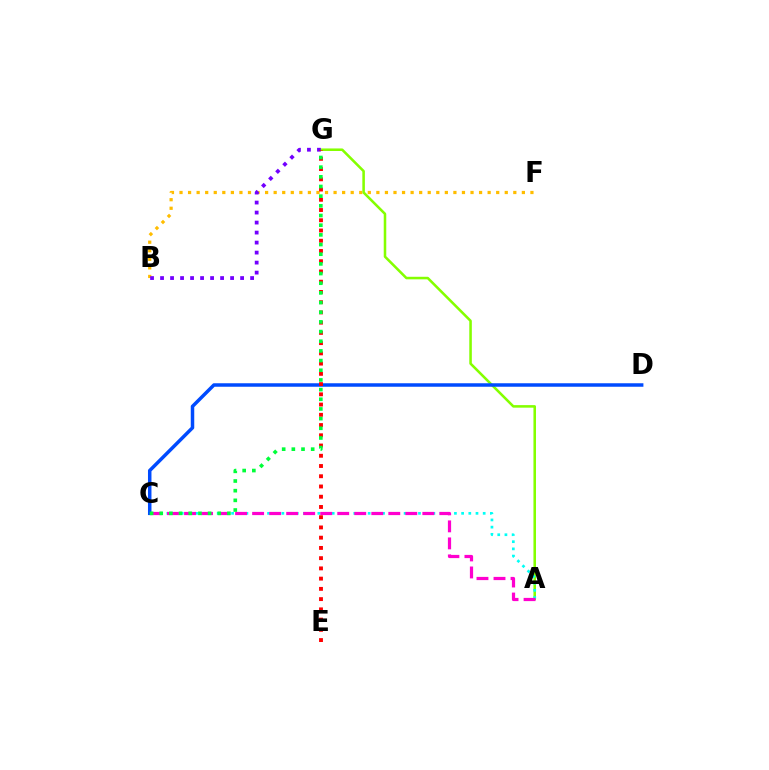{('B', 'F'): [{'color': '#ffbd00', 'line_style': 'dotted', 'thickness': 2.33}], ('A', 'G'): [{'color': '#84ff00', 'line_style': 'solid', 'thickness': 1.84}], ('A', 'C'): [{'color': '#00fff6', 'line_style': 'dotted', 'thickness': 1.95}, {'color': '#ff00cf', 'line_style': 'dashed', 'thickness': 2.31}], ('C', 'D'): [{'color': '#004bff', 'line_style': 'solid', 'thickness': 2.51}], ('B', 'G'): [{'color': '#7200ff', 'line_style': 'dotted', 'thickness': 2.72}], ('E', 'G'): [{'color': '#ff0000', 'line_style': 'dotted', 'thickness': 2.78}], ('C', 'G'): [{'color': '#00ff39', 'line_style': 'dotted', 'thickness': 2.63}]}